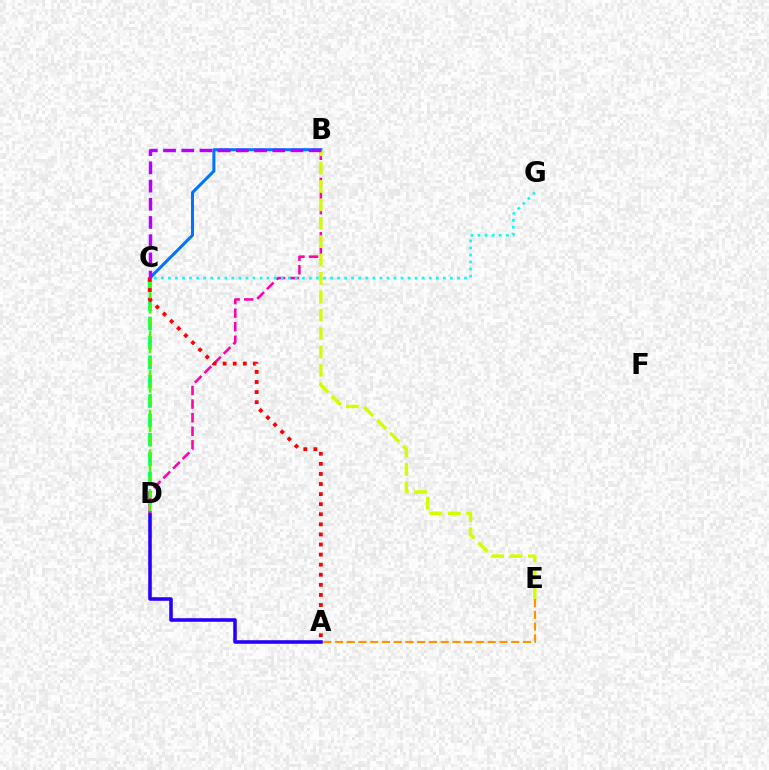{('B', 'C'): [{'color': '#0074ff', 'line_style': 'solid', 'thickness': 2.19}, {'color': '#b900ff', 'line_style': 'dashed', 'thickness': 2.47}], ('A', 'D'): [{'color': '#2500ff', 'line_style': 'solid', 'thickness': 2.56}], ('A', 'E'): [{'color': '#ff9400', 'line_style': 'dashed', 'thickness': 1.6}], ('C', 'D'): [{'color': '#00ff5c', 'line_style': 'dashed', 'thickness': 2.63}, {'color': '#3dff00', 'line_style': 'dashed', 'thickness': 1.79}], ('B', 'D'): [{'color': '#ff00ac', 'line_style': 'dashed', 'thickness': 1.84}], ('C', 'G'): [{'color': '#00fff6', 'line_style': 'dotted', 'thickness': 1.92}], ('B', 'E'): [{'color': '#d1ff00', 'line_style': 'dashed', 'thickness': 2.5}], ('A', 'C'): [{'color': '#ff0000', 'line_style': 'dotted', 'thickness': 2.74}]}